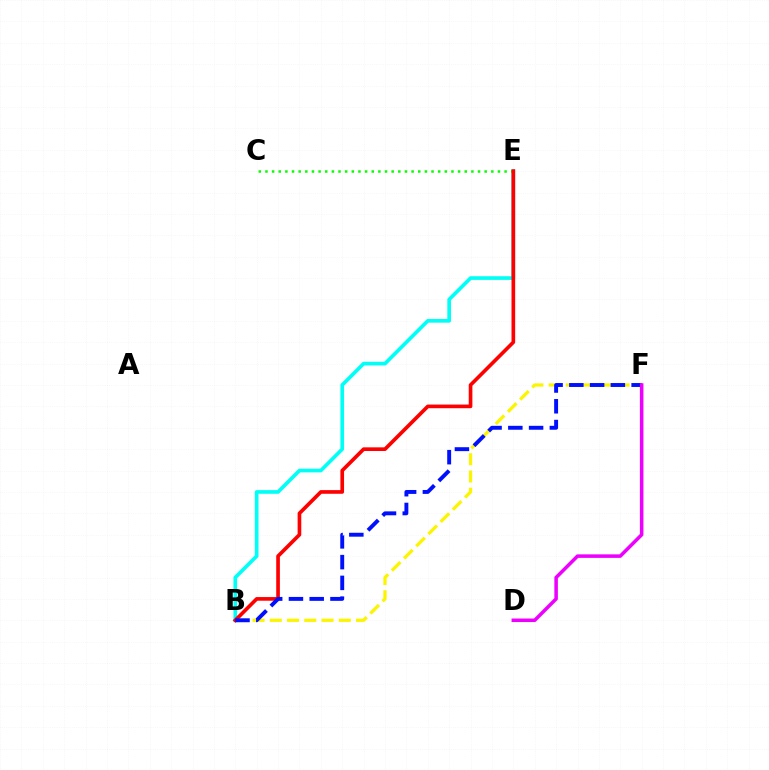{('B', 'E'): [{'color': '#00fff6', 'line_style': 'solid', 'thickness': 2.64}, {'color': '#ff0000', 'line_style': 'solid', 'thickness': 2.63}], ('B', 'F'): [{'color': '#fcf500', 'line_style': 'dashed', 'thickness': 2.34}, {'color': '#0010ff', 'line_style': 'dashed', 'thickness': 2.82}], ('C', 'E'): [{'color': '#08ff00', 'line_style': 'dotted', 'thickness': 1.8}], ('D', 'F'): [{'color': '#ee00ff', 'line_style': 'solid', 'thickness': 2.54}]}